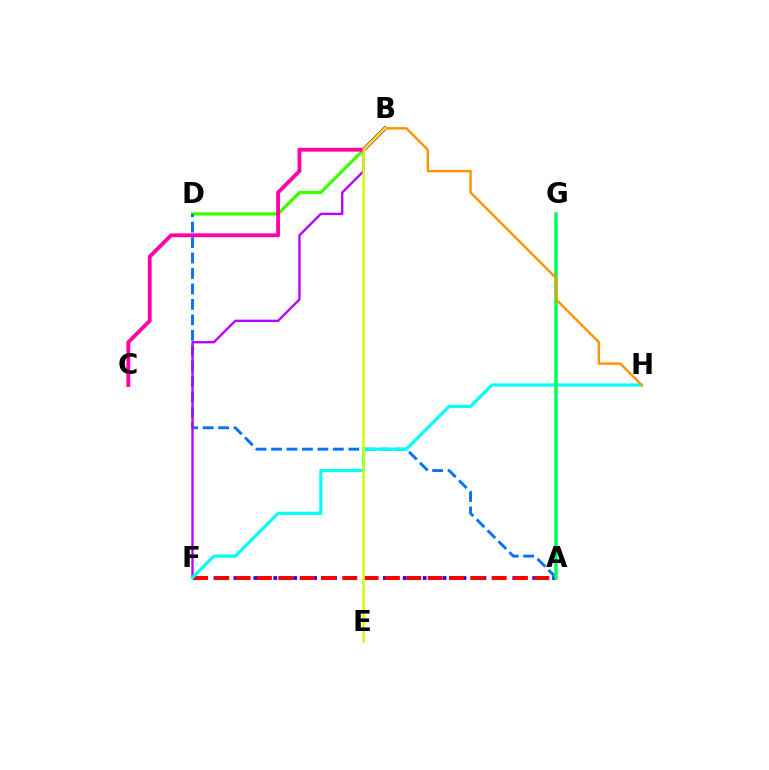{('B', 'D'): [{'color': '#3dff00', 'line_style': 'solid', 'thickness': 2.35}], ('A', 'F'): [{'color': '#2500ff', 'line_style': 'dotted', 'thickness': 2.71}, {'color': '#ff0000', 'line_style': 'dashed', 'thickness': 2.9}], ('A', 'D'): [{'color': '#0074ff', 'line_style': 'dashed', 'thickness': 2.1}], ('B', 'F'): [{'color': '#b900ff', 'line_style': 'solid', 'thickness': 1.69}], ('F', 'H'): [{'color': '#00fff6', 'line_style': 'solid', 'thickness': 2.28}], ('A', 'G'): [{'color': '#00ff5c', 'line_style': 'solid', 'thickness': 2.52}], ('B', 'C'): [{'color': '#ff00ac', 'line_style': 'solid', 'thickness': 2.76}], ('B', 'H'): [{'color': '#ff9400', 'line_style': 'solid', 'thickness': 1.74}], ('B', 'E'): [{'color': '#d1ff00', 'line_style': 'solid', 'thickness': 1.78}]}